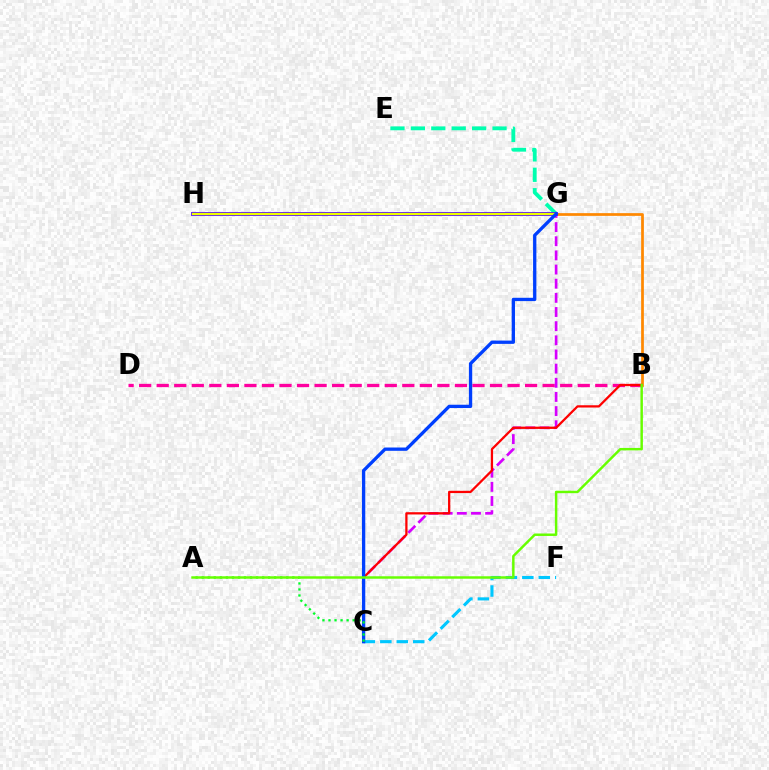{('B', 'D'): [{'color': '#ff00a0', 'line_style': 'dashed', 'thickness': 2.38}], ('B', 'G'): [{'color': '#ff8800', 'line_style': 'solid', 'thickness': 1.96}], ('C', 'F'): [{'color': '#00c7ff', 'line_style': 'dashed', 'thickness': 2.24}], ('C', 'G'): [{'color': '#d600ff', 'line_style': 'dashed', 'thickness': 1.92}, {'color': '#003fff', 'line_style': 'solid', 'thickness': 2.38}], ('E', 'G'): [{'color': '#00ffaf', 'line_style': 'dashed', 'thickness': 2.77}], ('G', 'H'): [{'color': '#4f00ff', 'line_style': 'solid', 'thickness': 2.74}, {'color': '#eeff00', 'line_style': 'solid', 'thickness': 1.66}], ('B', 'C'): [{'color': '#ff0000', 'line_style': 'solid', 'thickness': 1.63}], ('A', 'C'): [{'color': '#00ff27', 'line_style': 'dotted', 'thickness': 1.64}], ('A', 'B'): [{'color': '#66ff00', 'line_style': 'solid', 'thickness': 1.77}]}